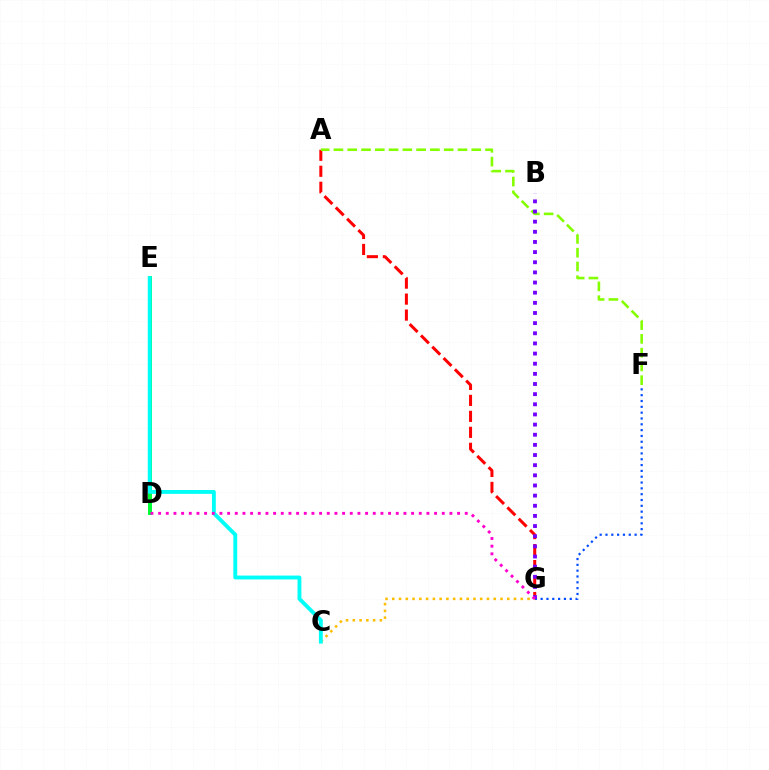{('A', 'G'): [{'color': '#ff0000', 'line_style': 'dashed', 'thickness': 2.17}], ('F', 'G'): [{'color': '#004bff', 'line_style': 'dotted', 'thickness': 1.58}], ('A', 'F'): [{'color': '#84ff00', 'line_style': 'dashed', 'thickness': 1.87}], ('D', 'E'): [{'color': '#00ff39', 'line_style': 'solid', 'thickness': 2.9}], ('C', 'G'): [{'color': '#ffbd00', 'line_style': 'dotted', 'thickness': 1.84}], ('C', 'E'): [{'color': '#00fff6', 'line_style': 'solid', 'thickness': 2.79}], ('B', 'G'): [{'color': '#7200ff', 'line_style': 'dotted', 'thickness': 2.76}], ('D', 'G'): [{'color': '#ff00cf', 'line_style': 'dotted', 'thickness': 2.08}]}